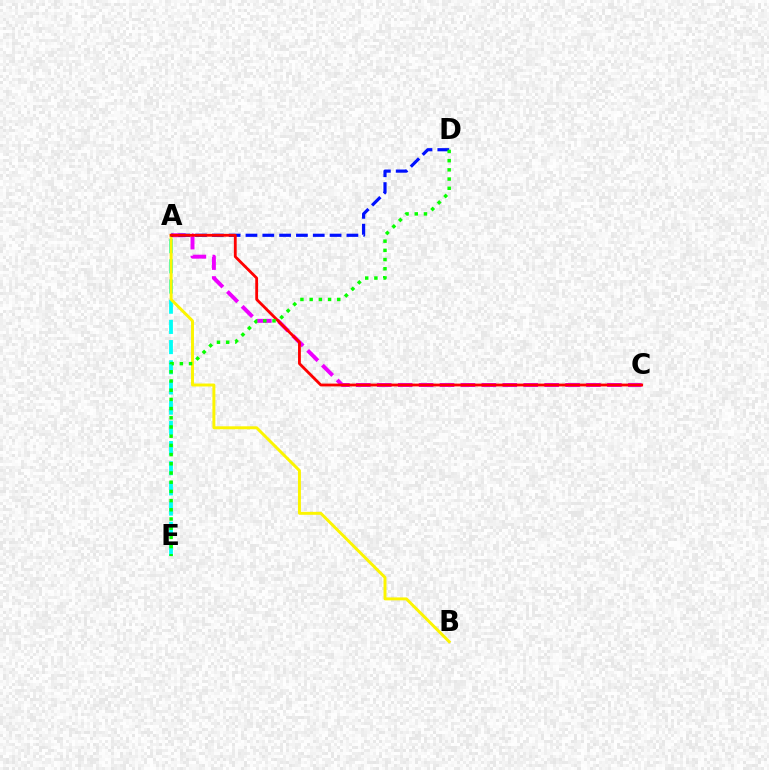{('A', 'E'): [{'color': '#00fff6', 'line_style': 'dashed', 'thickness': 2.74}], ('A', 'C'): [{'color': '#ee00ff', 'line_style': 'dashed', 'thickness': 2.84}, {'color': '#ff0000', 'line_style': 'solid', 'thickness': 2.03}], ('A', 'B'): [{'color': '#fcf500', 'line_style': 'solid', 'thickness': 2.12}], ('A', 'D'): [{'color': '#0010ff', 'line_style': 'dashed', 'thickness': 2.29}], ('D', 'E'): [{'color': '#08ff00', 'line_style': 'dotted', 'thickness': 2.5}]}